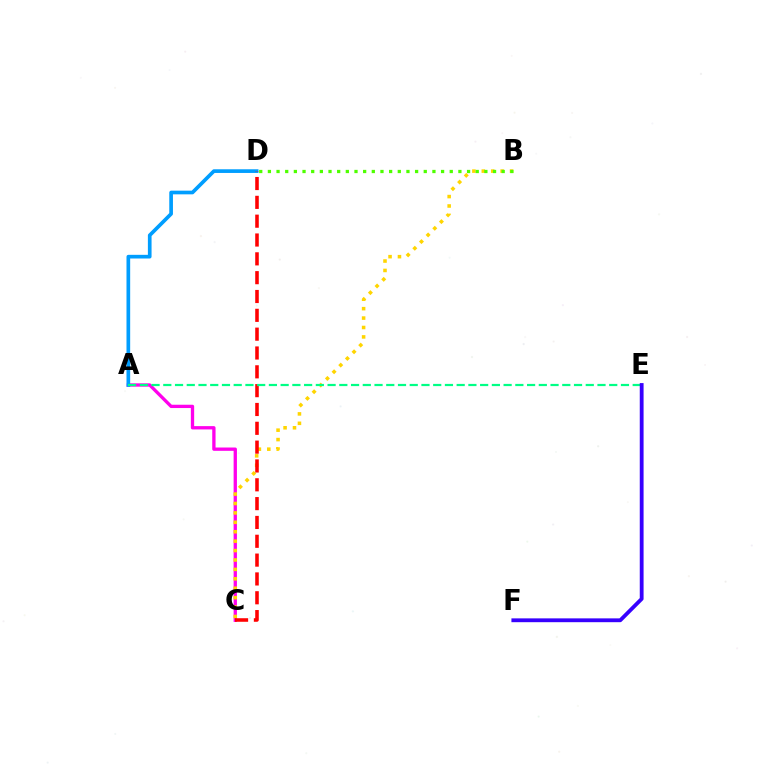{('A', 'C'): [{'color': '#ff00ed', 'line_style': 'solid', 'thickness': 2.38}], ('B', 'C'): [{'color': '#ffd500', 'line_style': 'dotted', 'thickness': 2.56}], ('A', 'D'): [{'color': '#009eff', 'line_style': 'solid', 'thickness': 2.65}], ('C', 'D'): [{'color': '#ff0000', 'line_style': 'dashed', 'thickness': 2.56}], ('B', 'D'): [{'color': '#4fff00', 'line_style': 'dotted', 'thickness': 2.35}], ('A', 'E'): [{'color': '#00ff86', 'line_style': 'dashed', 'thickness': 1.59}], ('E', 'F'): [{'color': '#3700ff', 'line_style': 'solid', 'thickness': 2.75}]}